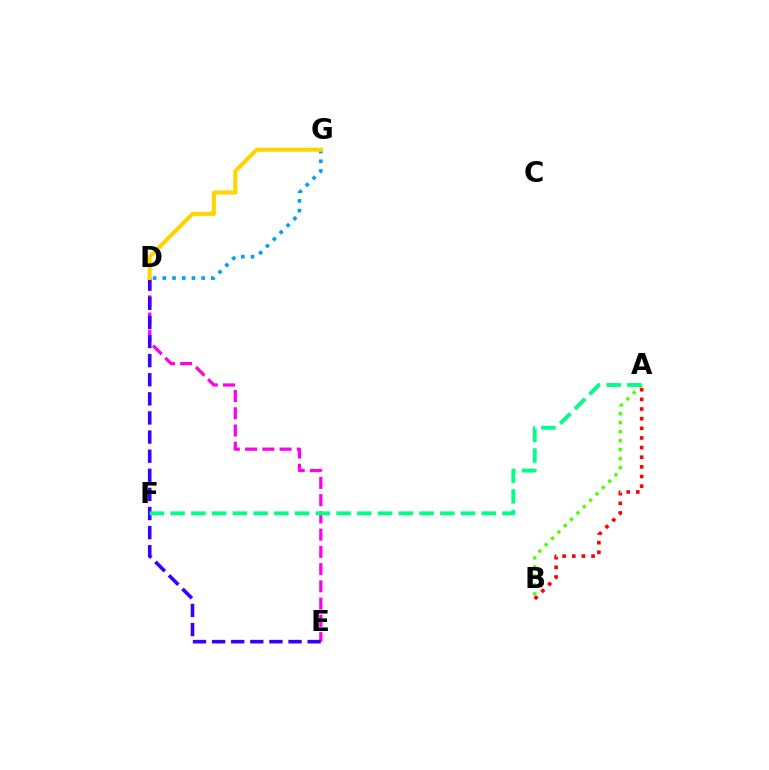{('D', 'E'): [{'color': '#ff00ed', 'line_style': 'dashed', 'thickness': 2.34}, {'color': '#3700ff', 'line_style': 'dashed', 'thickness': 2.6}], ('D', 'G'): [{'color': '#009eff', 'line_style': 'dotted', 'thickness': 2.64}, {'color': '#ffd500', 'line_style': 'solid', 'thickness': 2.92}], ('A', 'B'): [{'color': '#ff0000', 'line_style': 'dotted', 'thickness': 2.62}, {'color': '#4fff00', 'line_style': 'dotted', 'thickness': 2.44}], ('A', 'F'): [{'color': '#00ff86', 'line_style': 'dashed', 'thickness': 2.82}]}